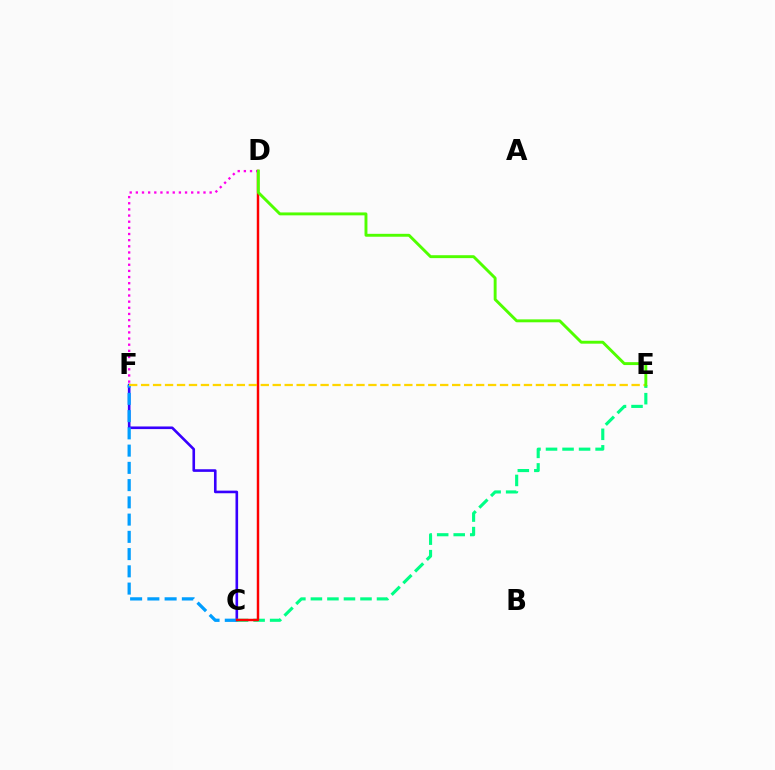{('C', 'F'): [{'color': '#3700ff', 'line_style': 'solid', 'thickness': 1.89}, {'color': '#009eff', 'line_style': 'dashed', 'thickness': 2.34}], ('C', 'E'): [{'color': '#00ff86', 'line_style': 'dashed', 'thickness': 2.25}], ('C', 'D'): [{'color': '#ff0000', 'line_style': 'solid', 'thickness': 1.77}], ('E', 'F'): [{'color': '#ffd500', 'line_style': 'dashed', 'thickness': 1.63}], ('D', 'F'): [{'color': '#ff00ed', 'line_style': 'dotted', 'thickness': 1.67}], ('D', 'E'): [{'color': '#4fff00', 'line_style': 'solid', 'thickness': 2.09}]}